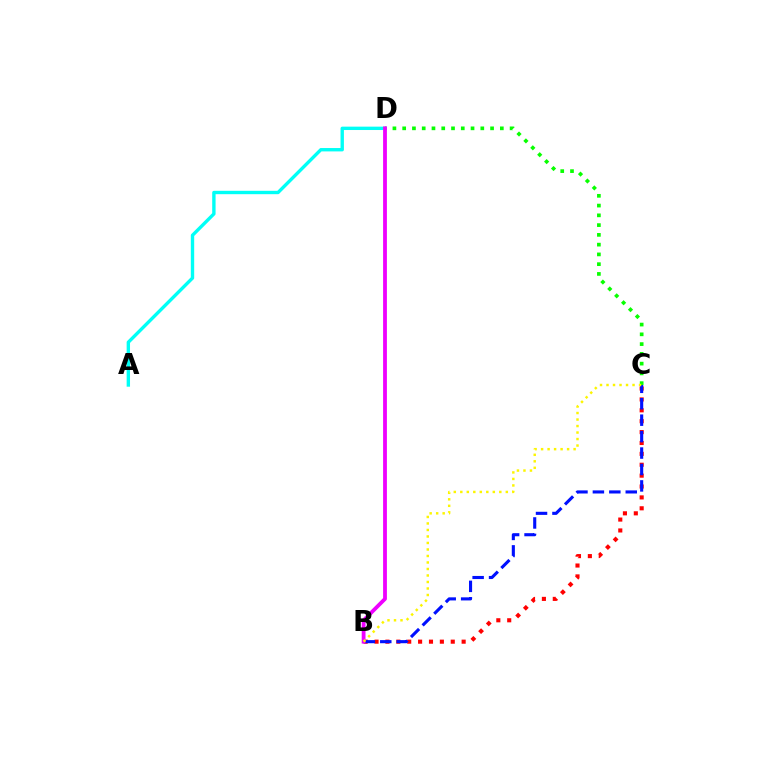{('B', 'C'): [{'color': '#ff0000', 'line_style': 'dotted', 'thickness': 2.96}, {'color': '#0010ff', 'line_style': 'dashed', 'thickness': 2.23}, {'color': '#fcf500', 'line_style': 'dotted', 'thickness': 1.77}], ('C', 'D'): [{'color': '#08ff00', 'line_style': 'dotted', 'thickness': 2.65}], ('A', 'D'): [{'color': '#00fff6', 'line_style': 'solid', 'thickness': 2.43}], ('B', 'D'): [{'color': '#ee00ff', 'line_style': 'solid', 'thickness': 2.74}]}